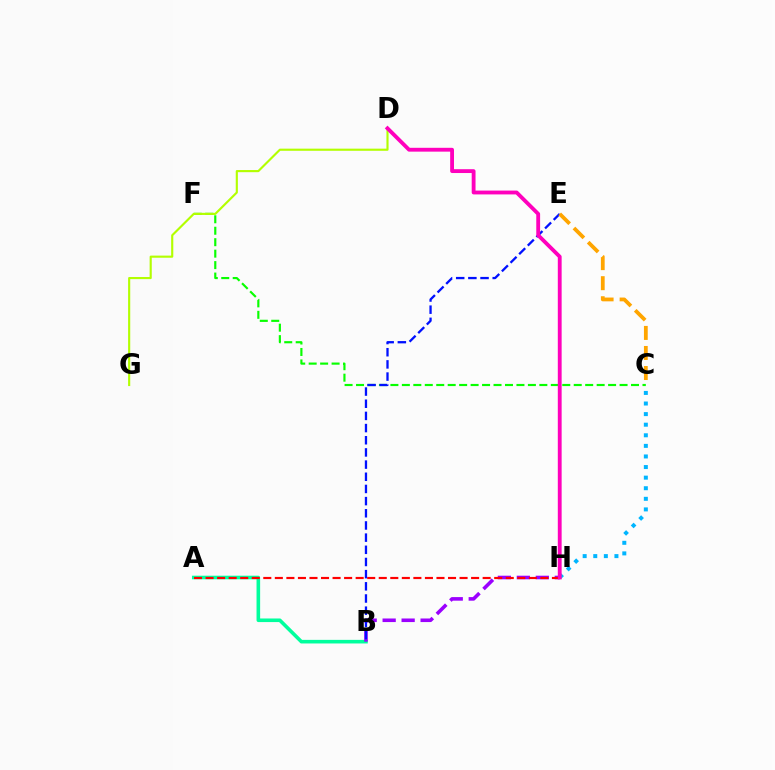{('A', 'B'): [{'color': '#00ff9d', 'line_style': 'solid', 'thickness': 2.59}], ('C', 'F'): [{'color': '#08ff00', 'line_style': 'dashed', 'thickness': 1.56}], ('C', 'H'): [{'color': '#00b5ff', 'line_style': 'dotted', 'thickness': 2.88}], ('B', 'H'): [{'color': '#9b00ff', 'line_style': 'dashed', 'thickness': 2.58}], ('A', 'H'): [{'color': '#ff0000', 'line_style': 'dashed', 'thickness': 1.57}], ('B', 'E'): [{'color': '#0010ff', 'line_style': 'dashed', 'thickness': 1.65}], ('C', 'E'): [{'color': '#ffa500', 'line_style': 'dashed', 'thickness': 2.72}], ('D', 'G'): [{'color': '#b3ff00', 'line_style': 'solid', 'thickness': 1.54}], ('D', 'H'): [{'color': '#ff00bd', 'line_style': 'solid', 'thickness': 2.76}]}